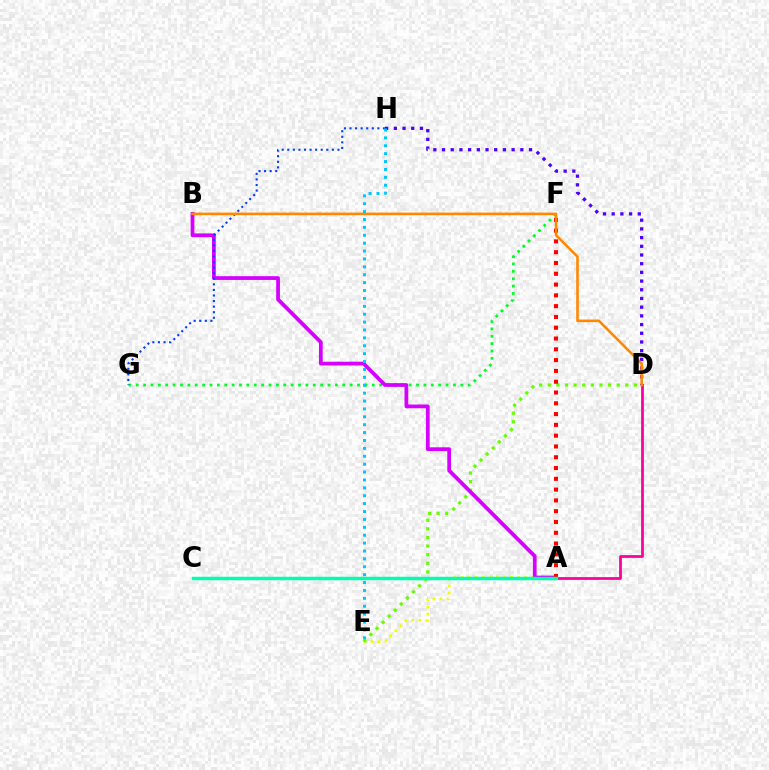{('A', 'E'): [{'color': '#eeff00', 'line_style': 'dotted', 'thickness': 1.92}], ('A', 'D'): [{'color': '#ff00a0', 'line_style': 'solid', 'thickness': 1.99}], ('D', 'H'): [{'color': '#4f00ff', 'line_style': 'dotted', 'thickness': 2.36}], ('D', 'E'): [{'color': '#66ff00', 'line_style': 'dotted', 'thickness': 2.34}], ('F', 'G'): [{'color': '#00ff27', 'line_style': 'dotted', 'thickness': 2.0}], ('A', 'B'): [{'color': '#d600ff', 'line_style': 'solid', 'thickness': 2.71}], ('G', 'H'): [{'color': '#003fff', 'line_style': 'dotted', 'thickness': 1.51}], ('A', 'F'): [{'color': '#ff0000', 'line_style': 'dotted', 'thickness': 2.93}], ('B', 'D'): [{'color': '#ff8800', 'line_style': 'solid', 'thickness': 1.87}], ('A', 'C'): [{'color': '#00ffaf', 'line_style': 'solid', 'thickness': 2.48}], ('E', 'H'): [{'color': '#00c7ff', 'line_style': 'dotted', 'thickness': 2.14}]}